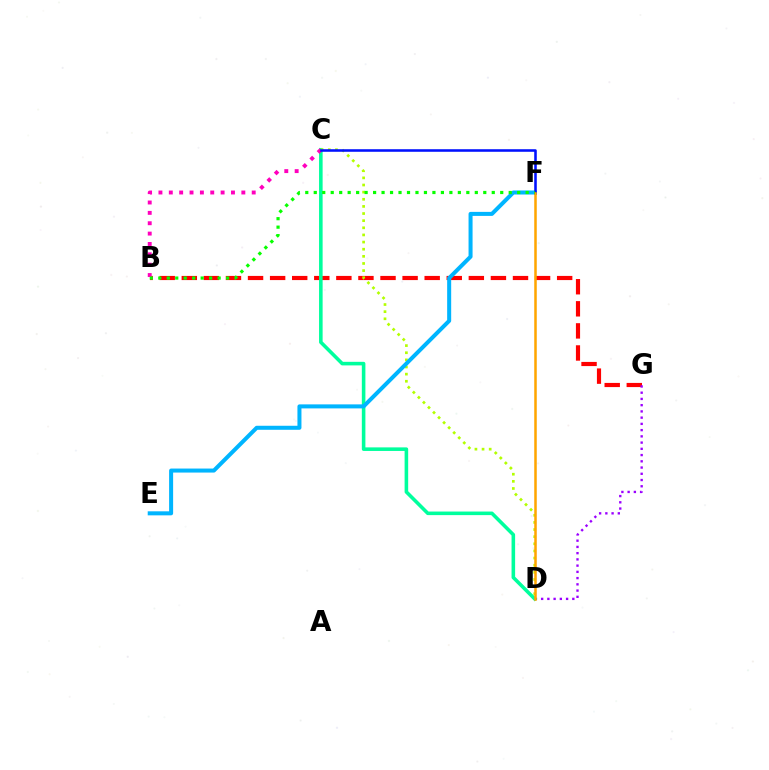{('B', 'G'): [{'color': '#ff0000', 'line_style': 'dashed', 'thickness': 3.0}], ('D', 'G'): [{'color': '#9b00ff', 'line_style': 'dotted', 'thickness': 1.69}], ('C', 'D'): [{'color': '#00ff9d', 'line_style': 'solid', 'thickness': 2.57}, {'color': '#b3ff00', 'line_style': 'dotted', 'thickness': 1.94}], ('E', 'F'): [{'color': '#00b5ff', 'line_style': 'solid', 'thickness': 2.89}], ('B', 'C'): [{'color': '#ff00bd', 'line_style': 'dotted', 'thickness': 2.82}], ('C', 'F'): [{'color': '#0010ff', 'line_style': 'solid', 'thickness': 1.85}], ('D', 'F'): [{'color': '#ffa500', 'line_style': 'solid', 'thickness': 1.81}], ('B', 'F'): [{'color': '#08ff00', 'line_style': 'dotted', 'thickness': 2.3}]}